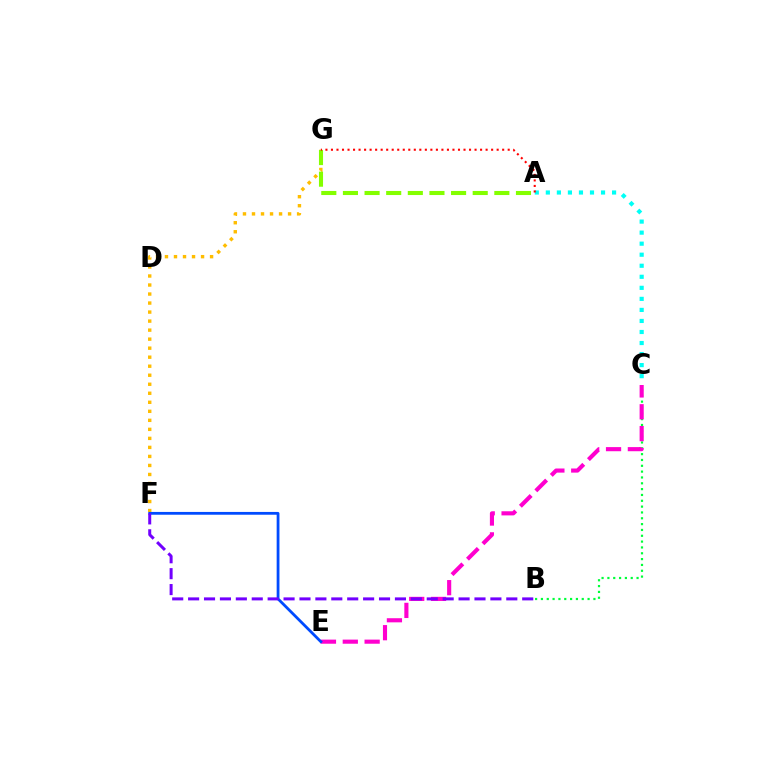{('F', 'G'): [{'color': '#ffbd00', 'line_style': 'dotted', 'thickness': 2.45}], ('B', 'C'): [{'color': '#00ff39', 'line_style': 'dotted', 'thickness': 1.58}], ('A', 'C'): [{'color': '#00fff6', 'line_style': 'dotted', 'thickness': 3.0}], ('C', 'E'): [{'color': '#ff00cf', 'line_style': 'dashed', 'thickness': 2.97}], ('A', 'G'): [{'color': '#84ff00', 'line_style': 'dashed', 'thickness': 2.94}, {'color': '#ff0000', 'line_style': 'dotted', 'thickness': 1.5}], ('E', 'F'): [{'color': '#004bff', 'line_style': 'solid', 'thickness': 2.01}], ('B', 'F'): [{'color': '#7200ff', 'line_style': 'dashed', 'thickness': 2.16}]}